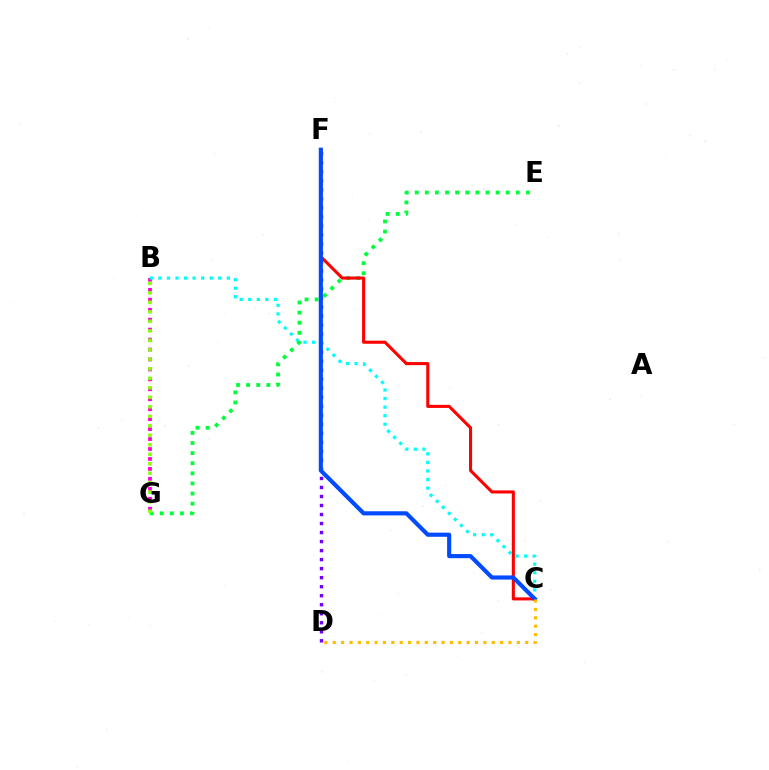{('B', 'G'): [{'color': '#ff00cf', 'line_style': 'dotted', 'thickness': 2.7}, {'color': '#84ff00', 'line_style': 'dotted', 'thickness': 2.58}], ('D', 'F'): [{'color': '#7200ff', 'line_style': 'dotted', 'thickness': 2.45}], ('B', 'C'): [{'color': '#00fff6', 'line_style': 'dotted', 'thickness': 2.32}], ('E', 'G'): [{'color': '#00ff39', 'line_style': 'dotted', 'thickness': 2.75}], ('C', 'F'): [{'color': '#ff0000', 'line_style': 'solid', 'thickness': 2.21}, {'color': '#004bff', 'line_style': 'solid', 'thickness': 2.97}], ('C', 'D'): [{'color': '#ffbd00', 'line_style': 'dotted', 'thickness': 2.27}]}